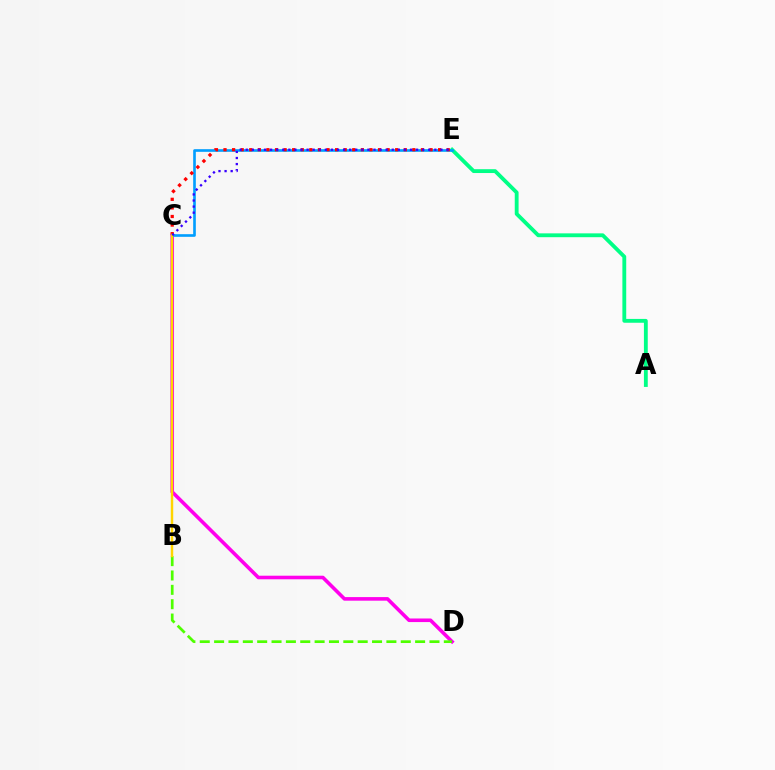{('A', 'E'): [{'color': '#00ff86', 'line_style': 'solid', 'thickness': 2.76}], ('C', 'D'): [{'color': '#ff00ed', 'line_style': 'solid', 'thickness': 2.58}], ('C', 'E'): [{'color': '#009eff', 'line_style': 'solid', 'thickness': 1.9}, {'color': '#ff0000', 'line_style': 'dotted', 'thickness': 2.33}, {'color': '#3700ff', 'line_style': 'dotted', 'thickness': 1.65}], ('B', 'D'): [{'color': '#4fff00', 'line_style': 'dashed', 'thickness': 1.95}], ('B', 'C'): [{'color': '#ffd500', 'line_style': 'solid', 'thickness': 1.75}]}